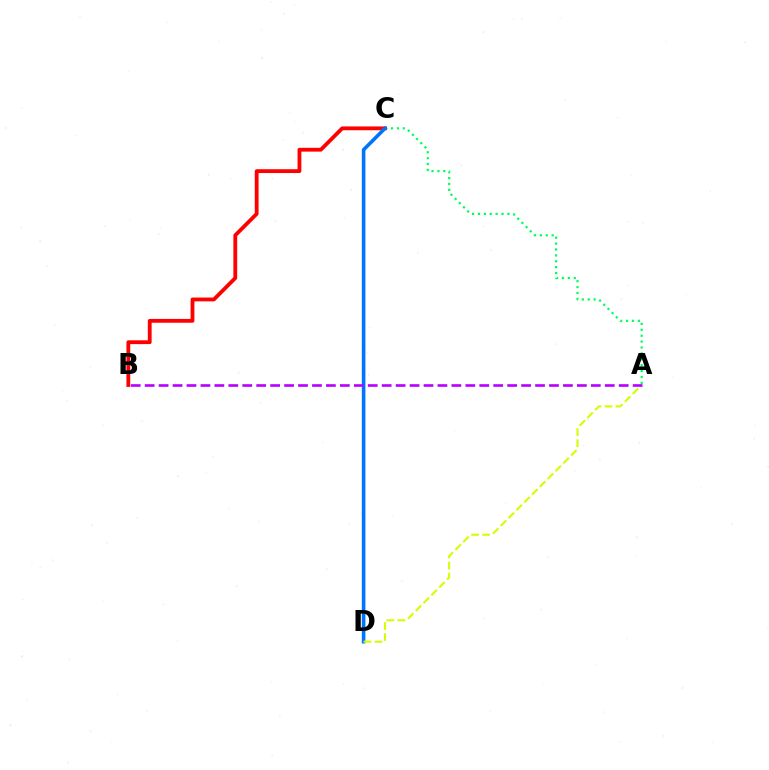{('A', 'C'): [{'color': '#00ff5c', 'line_style': 'dotted', 'thickness': 1.6}], ('B', 'C'): [{'color': '#ff0000', 'line_style': 'solid', 'thickness': 2.74}], ('C', 'D'): [{'color': '#0074ff', 'line_style': 'solid', 'thickness': 2.59}], ('A', 'D'): [{'color': '#d1ff00', 'line_style': 'dashed', 'thickness': 1.5}], ('A', 'B'): [{'color': '#b900ff', 'line_style': 'dashed', 'thickness': 1.89}]}